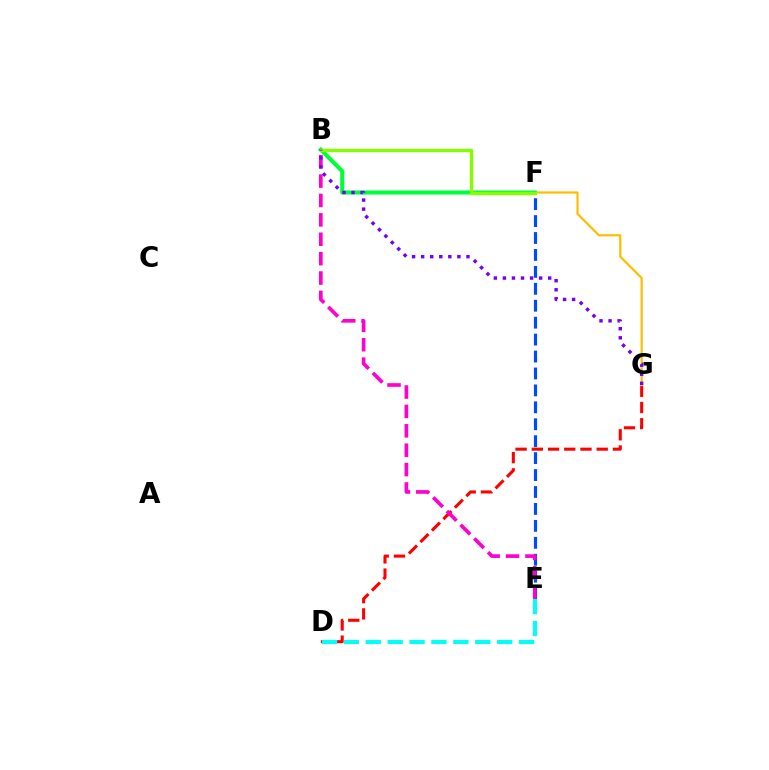{('E', 'F'): [{'color': '#004bff', 'line_style': 'dashed', 'thickness': 2.3}], ('D', 'G'): [{'color': '#ff0000', 'line_style': 'dashed', 'thickness': 2.2}], ('F', 'G'): [{'color': '#ffbd00', 'line_style': 'solid', 'thickness': 1.58}], ('B', 'F'): [{'color': '#00ff39', 'line_style': 'solid', 'thickness': 2.93}, {'color': '#84ff00', 'line_style': 'solid', 'thickness': 2.43}], ('D', 'E'): [{'color': '#00fff6', 'line_style': 'dashed', 'thickness': 2.97}], ('B', 'E'): [{'color': '#ff00cf', 'line_style': 'dashed', 'thickness': 2.63}], ('B', 'G'): [{'color': '#7200ff', 'line_style': 'dotted', 'thickness': 2.46}]}